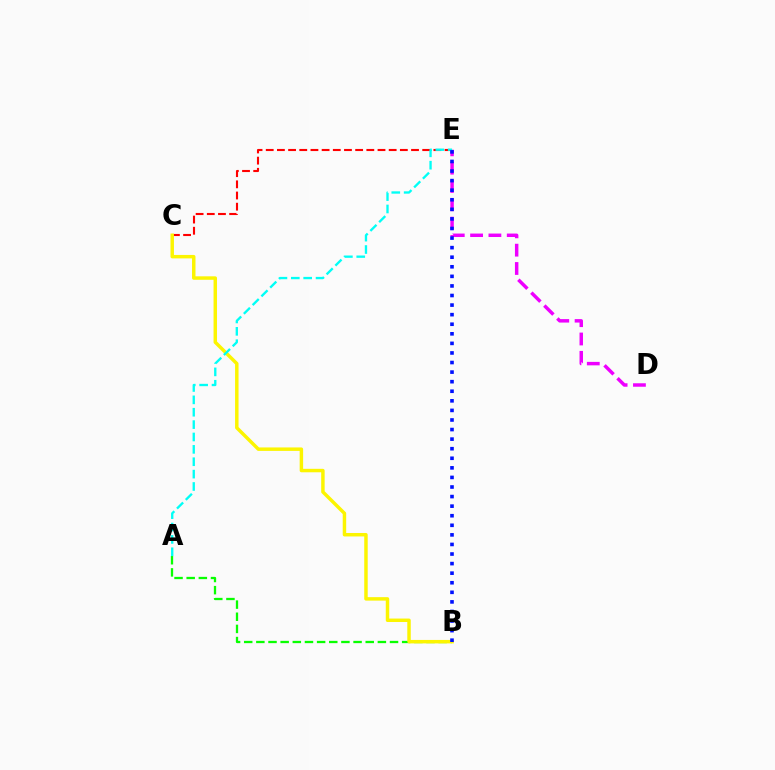{('A', 'B'): [{'color': '#08ff00', 'line_style': 'dashed', 'thickness': 1.65}], ('C', 'E'): [{'color': '#ff0000', 'line_style': 'dashed', 'thickness': 1.52}], ('B', 'C'): [{'color': '#fcf500', 'line_style': 'solid', 'thickness': 2.49}], ('D', 'E'): [{'color': '#ee00ff', 'line_style': 'dashed', 'thickness': 2.49}], ('A', 'E'): [{'color': '#00fff6', 'line_style': 'dashed', 'thickness': 1.68}], ('B', 'E'): [{'color': '#0010ff', 'line_style': 'dotted', 'thickness': 2.6}]}